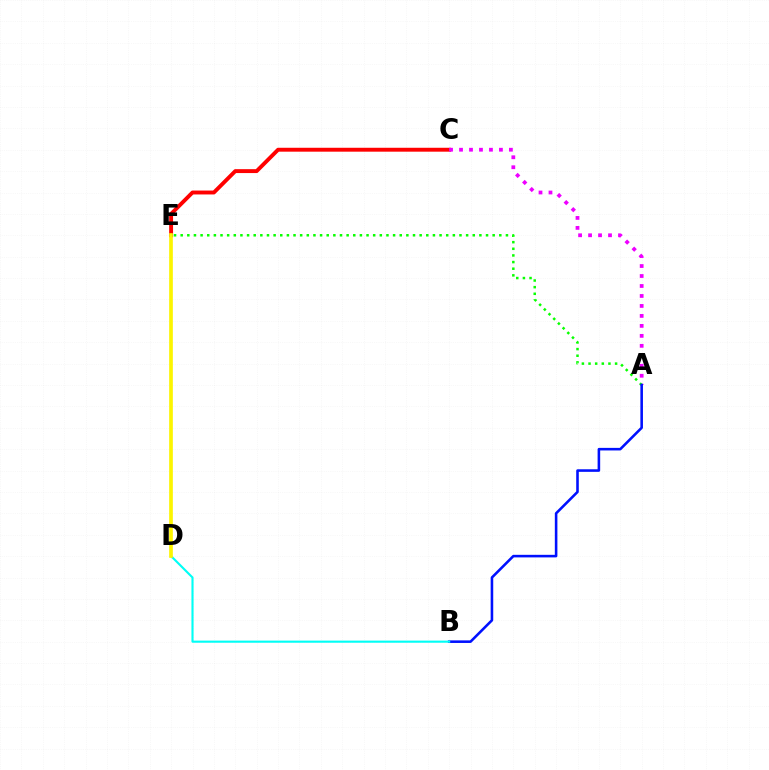{('C', 'E'): [{'color': '#ff0000', 'line_style': 'solid', 'thickness': 2.81}], ('A', 'C'): [{'color': '#ee00ff', 'line_style': 'dotted', 'thickness': 2.71}], ('A', 'E'): [{'color': '#08ff00', 'line_style': 'dotted', 'thickness': 1.8}], ('A', 'B'): [{'color': '#0010ff', 'line_style': 'solid', 'thickness': 1.86}], ('B', 'D'): [{'color': '#00fff6', 'line_style': 'solid', 'thickness': 1.53}], ('D', 'E'): [{'color': '#fcf500', 'line_style': 'solid', 'thickness': 2.65}]}